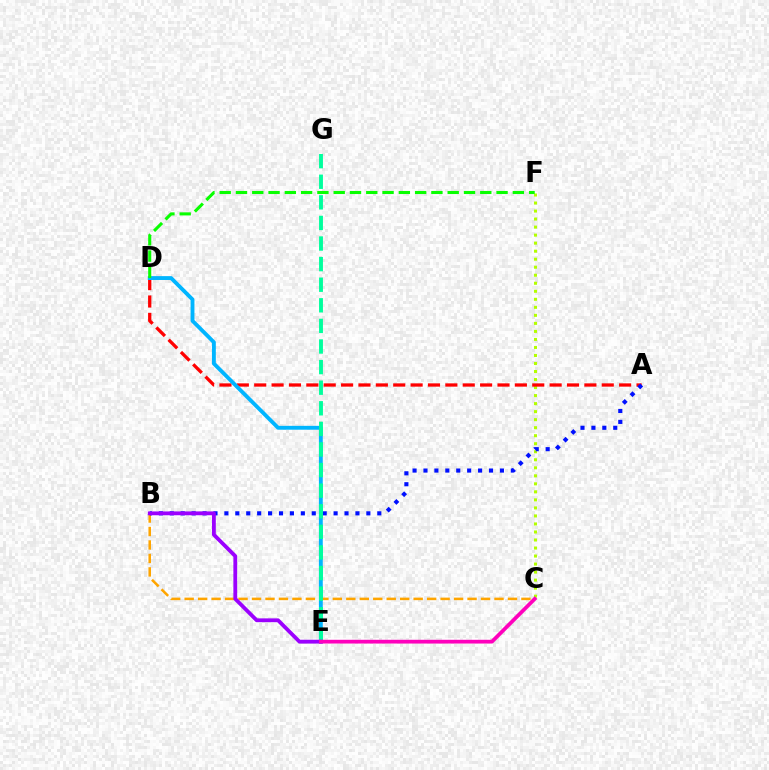{('C', 'F'): [{'color': '#b3ff00', 'line_style': 'dotted', 'thickness': 2.18}], ('A', 'D'): [{'color': '#ff0000', 'line_style': 'dashed', 'thickness': 2.36}], ('D', 'E'): [{'color': '#00b5ff', 'line_style': 'solid', 'thickness': 2.78}], ('B', 'C'): [{'color': '#ffa500', 'line_style': 'dashed', 'thickness': 1.83}], ('A', 'B'): [{'color': '#0010ff', 'line_style': 'dotted', 'thickness': 2.97}], ('E', 'G'): [{'color': '#00ff9d', 'line_style': 'dashed', 'thickness': 2.8}], ('B', 'E'): [{'color': '#9b00ff', 'line_style': 'solid', 'thickness': 2.74}], ('D', 'F'): [{'color': '#08ff00', 'line_style': 'dashed', 'thickness': 2.21}], ('C', 'E'): [{'color': '#ff00bd', 'line_style': 'solid', 'thickness': 2.7}]}